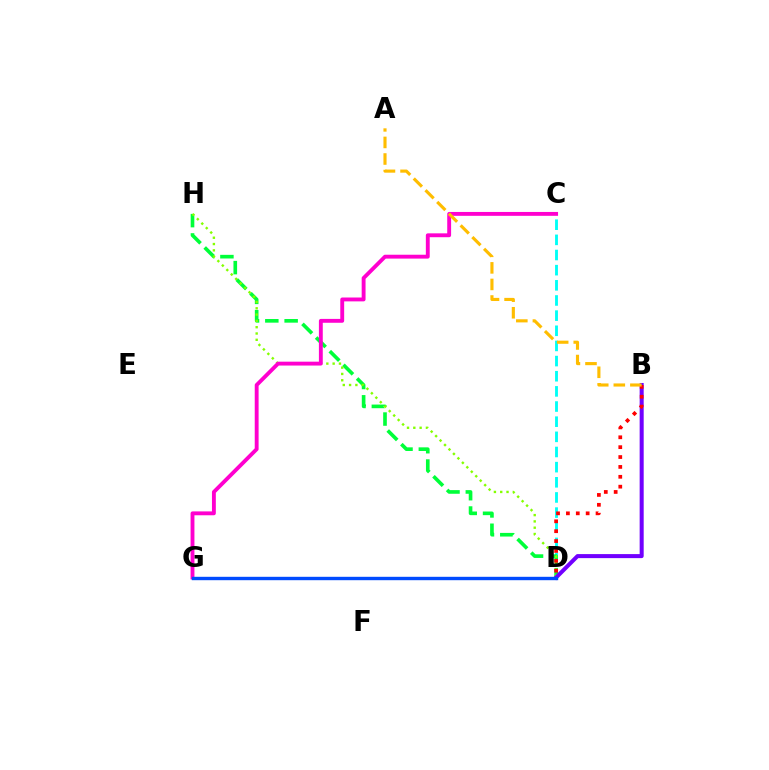{('C', 'D'): [{'color': '#00fff6', 'line_style': 'dashed', 'thickness': 2.06}], ('D', 'H'): [{'color': '#00ff39', 'line_style': 'dashed', 'thickness': 2.62}, {'color': '#84ff00', 'line_style': 'dotted', 'thickness': 1.71}], ('B', 'D'): [{'color': '#7200ff', 'line_style': 'solid', 'thickness': 2.9}, {'color': '#ff0000', 'line_style': 'dotted', 'thickness': 2.68}], ('C', 'G'): [{'color': '#ff00cf', 'line_style': 'solid', 'thickness': 2.79}], ('A', 'B'): [{'color': '#ffbd00', 'line_style': 'dashed', 'thickness': 2.25}], ('D', 'G'): [{'color': '#004bff', 'line_style': 'solid', 'thickness': 2.44}]}